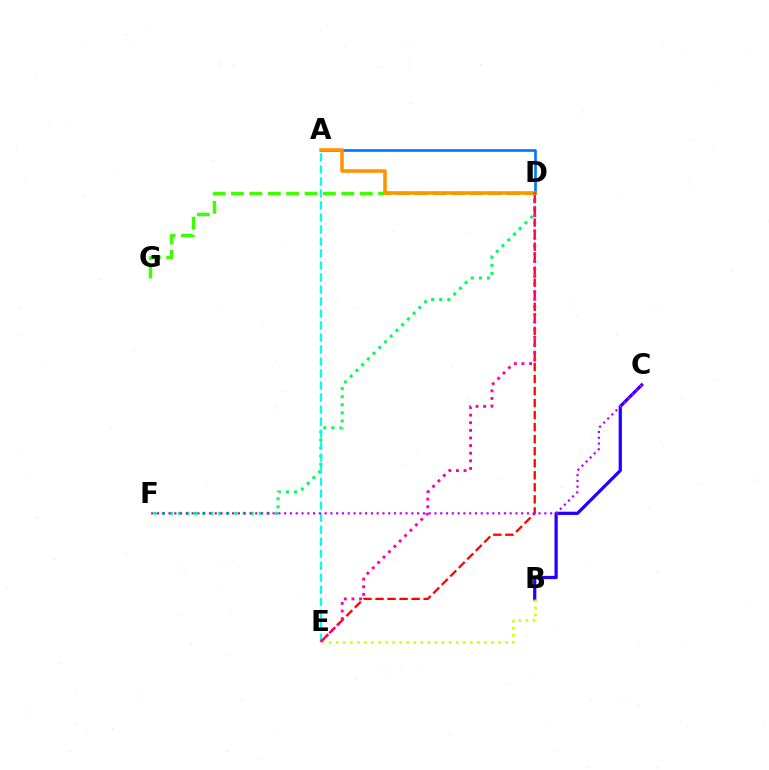{('D', 'F'): [{'color': '#00ff5c', 'line_style': 'dotted', 'thickness': 2.2}], ('A', 'E'): [{'color': '#00fff6', 'line_style': 'dashed', 'thickness': 1.63}], ('A', 'D'): [{'color': '#0074ff', 'line_style': 'solid', 'thickness': 1.9}, {'color': '#ff9400', 'line_style': 'solid', 'thickness': 2.56}], ('B', 'C'): [{'color': '#2500ff', 'line_style': 'solid', 'thickness': 2.33}], ('D', 'E'): [{'color': '#ff0000', 'line_style': 'dashed', 'thickness': 1.63}, {'color': '#ff00ac', 'line_style': 'dotted', 'thickness': 2.07}], ('B', 'E'): [{'color': '#d1ff00', 'line_style': 'dotted', 'thickness': 1.92}], ('C', 'F'): [{'color': '#b900ff', 'line_style': 'dotted', 'thickness': 1.57}], ('D', 'G'): [{'color': '#3dff00', 'line_style': 'dashed', 'thickness': 2.5}]}